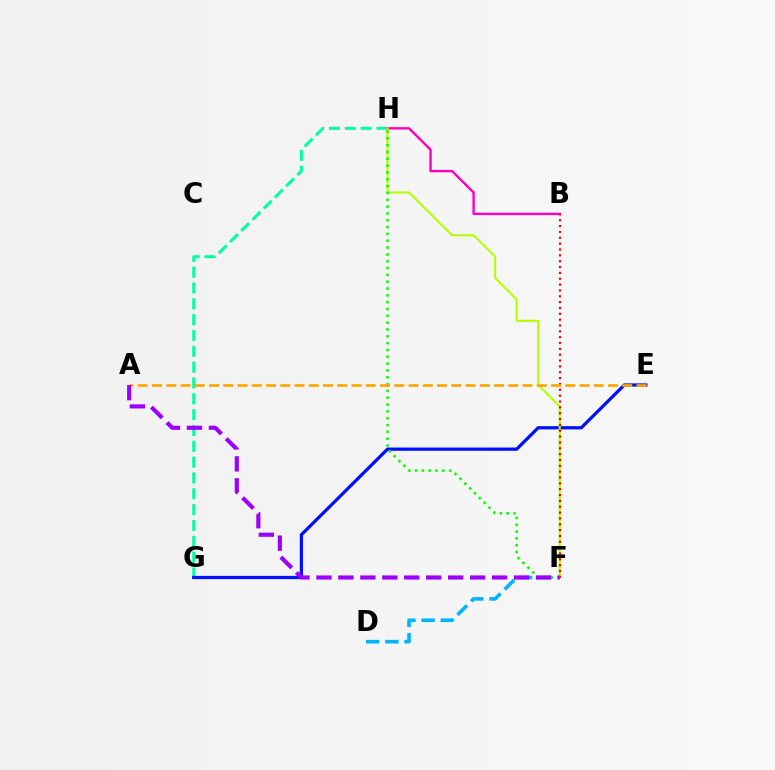{('G', 'H'): [{'color': '#00ff9d', 'line_style': 'dashed', 'thickness': 2.15}], ('E', 'G'): [{'color': '#0010ff', 'line_style': 'solid', 'thickness': 2.34}], ('B', 'H'): [{'color': '#ff00bd', 'line_style': 'solid', 'thickness': 1.73}], ('D', 'F'): [{'color': '#00b5ff', 'line_style': 'dashed', 'thickness': 2.61}], ('F', 'H'): [{'color': '#b3ff00', 'line_style': 'solid', 'thickness': 1.51}, {'color': '#08ff00', 'line_style': 'dotted', 'thickness': 1.85}], ('B', 'F'): [{'color': '#ff0000', 'line_style': 'dotted', 'thickness': 1.59}], ('A', 'E'): [{'color': '#ffa500', 'line_style': 'dashed', 'thickness': 1.94}], ('A', 'F'): [{'color': '#9b00ff', 'line_style': 'dashed', 'thickness': 2.98}]}